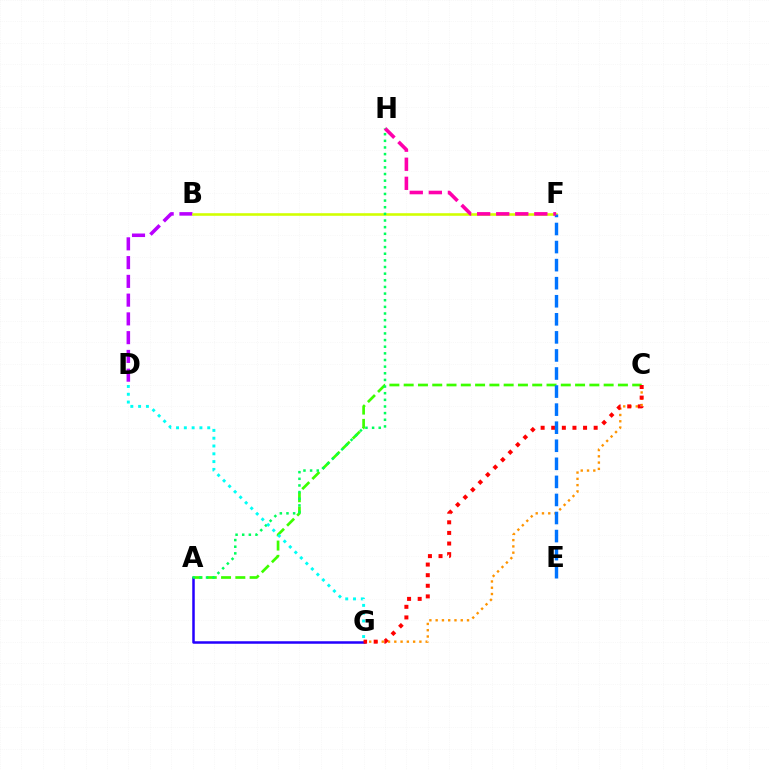{('C', 'G'): [{'color': '#ff9400', 'line_style': 'dotted', 'thickness': 1.7}, {'color': '#ff0000', 'line_style': 'dotted', 'thickness': 2.88}], ('A', 'C'): [{'color': '#3dff00', 'line_style': 'dashed', 'thickness': 1.94}], ('B', 'D'): [{'color': '#b900ff', 'line_style': 'dashed', 'thickness': 2.55}], ('A', 'G'): [{'color': '#2500ff', 'line_style': 'solid', 'thickness': 1.81}], ('B', 'F'): [{'color': '#d1ff00', 'line_style': 'solid', 'thickness': 1.86}], ('E', 'F'): [{'color': '#0074ff', 'line_style': 'dashed', 'thickness': 2.45}], ('F', 'H'): [{'color': '#ff00ac', 'line_style': 'dashed', 'thickness': 2.59}], ('A', 'H'): [{'color': '#00ff5c', 'line_style': 'dotted', 'thickness': 1.8}], ('D', 'G'): [{'color': '#00fff6', 'line_style': 'dotted', 'thickness': 2.12}]}